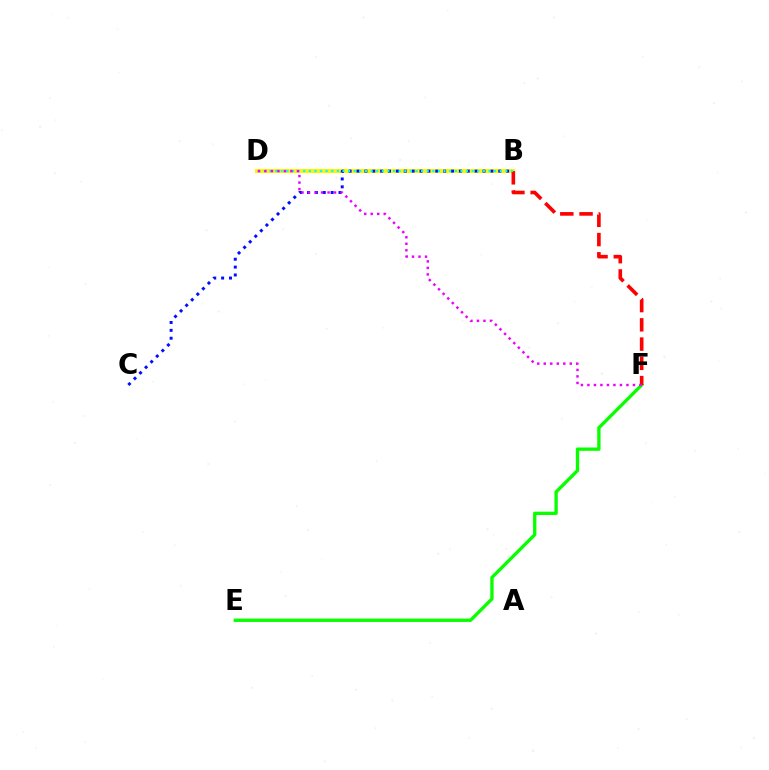{('E', 'F'): [{'color': '#08ff00', 'line_style': 'solid', 'thickness': 2.39}], ('B', 'D'): [{'color': '#fcf500', 'line_style': 'solid', 'thickness': 2.89}, {'color': '#00fff6', 'line_style': 'dotted', 'thickness': 1.53}], ('B', 'F'): [{'color': '#ff0000', 'line_style': 'dashed', 'thickness': 2.62}], ('B', 'C'): [{'color': '#0010ff', 'line_style': 'dotted', 'thickness': 2.14}], ('D', 'F'): [{'color': '#ee00ff', 'line_style': 'dotted', 'thickness': 1.77}]}